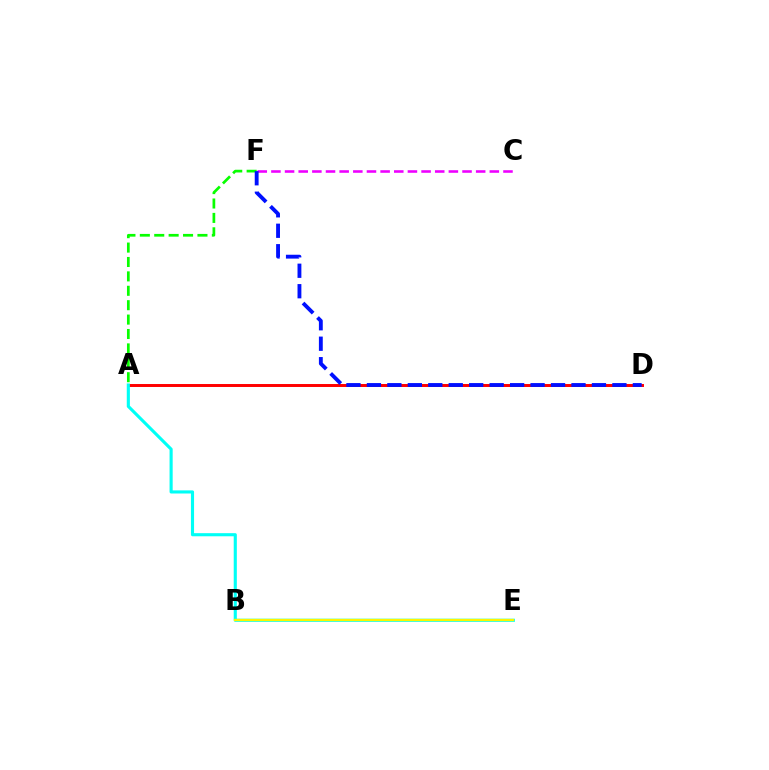{('A', 'D'): [{'color': '#ff0000', 'line_style': 'solid', 'thickness': 2.13}], ('A', 'E'): [{'color': '#00fff6', 'line_style': 'solid', 'thickness': 2.24}], ('C', 'F'): [{'color': '#ee00ff', 'line_style': 'dashed', 'thickness': 1.85}], ('B', 'E'): [{'color': '#fcf500', 'line_style': 'solid', 'thickness': 1.66}], ('A', 'F'): [{'color': '#08ff00', 'line_style': 'dashed', 'thickness': 1.96}], ('D', 'F'): [{'color': '#0010ff', 'line_style': 'dashed', 'thickness': 2.78}]}